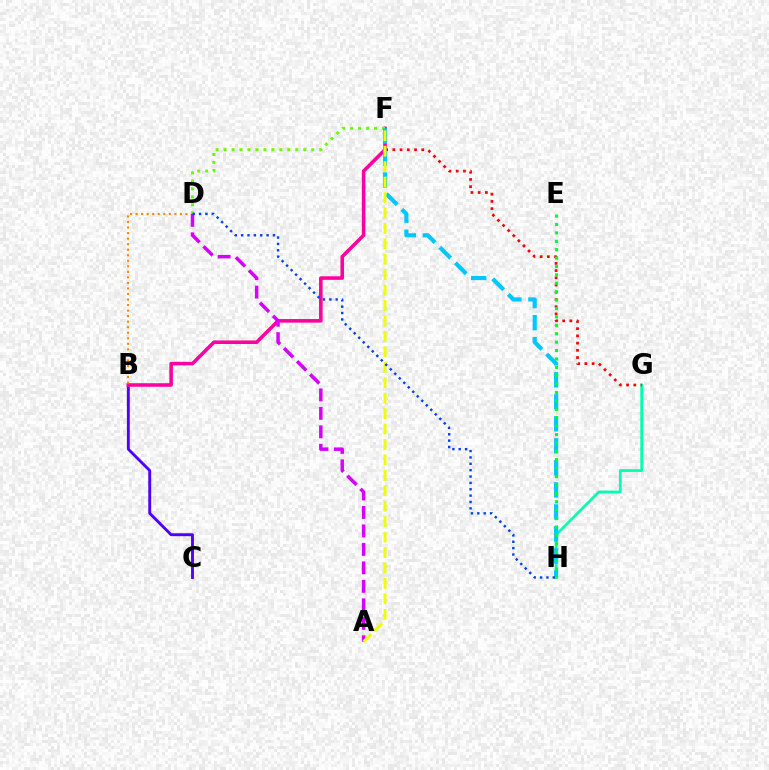{('B', 'C'): [{'color': '#4f00ff', 'line_style': 'solid', 'thickness': 2.08}], ('G', 'H'): [{'color': '#00ffaf', 'line_style': 'solid', 'thickness': 1.97}], ('F', 'G'): [{'color': '#ff0000', 'line_style': 'dotted', 'thickness': 1.96}], ('B', 'F'): [{'color': '#ff00a0', 'line_style': 'solid', 'thickness': 2.57}], ('B', 'D'): [{'color': '#ff8800', 'line_style': 'dotted', 'thickness': 1.5}], ('A', 'D'): [{'color': '#d600ff', 'line_style': 'dashed', 'thickness': 2.51}], ('D', 'F'): [{'color': '#66ff00', 'line_style': 'dotted', 'thickness': 2.16}], ('F', 'H'): [{'color': '#00c7ff', 'line_style': 'dashed', 'thickness': 2.99}], ('A', 'F'): [{'color': '#eeff00', 'line_style': 'dashed', 'thickness': 2.1}], ('D', 'H'): [{'color': '#003fff', 'line_style': 'dotted', 'thickness': 1.73}], ('E', 'H'): [{'color': '#00ff27', 'line_style': 'dotted', 'thickness': 2.28}]}